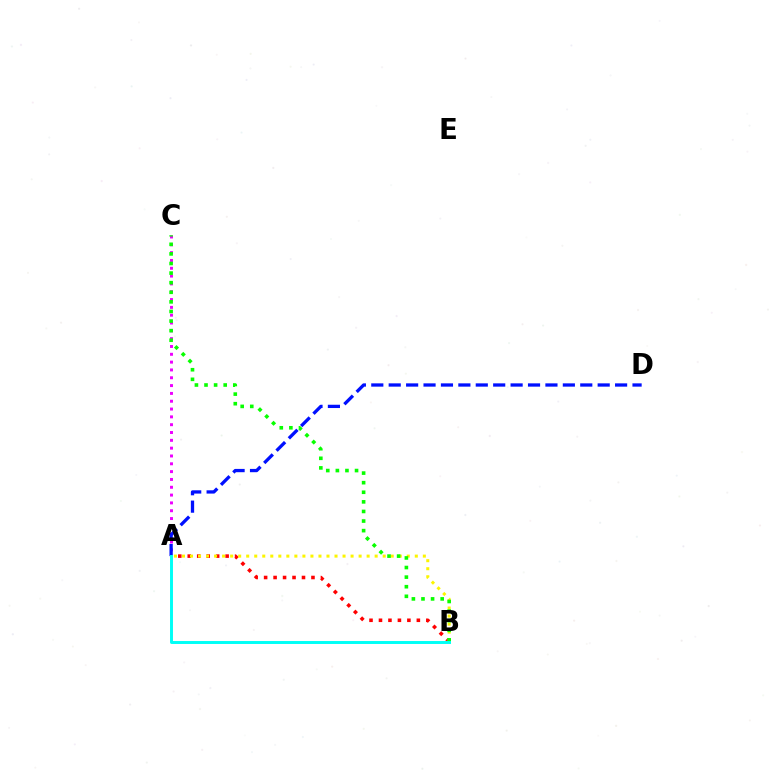{('A', 'C'): [{'color': '#ee00ff', 'line_style': 'dotted', 'thickness': 2.13}], ('A', 'B'): [{'color': '#ff0000', 'line_style': 'dotted', 'thickness': 2.57}, {'color': '#fcf500', 'line_style': 'dotted', 'thickness': 2.18}, {'color': '#00fff6', 'line_style': 'solid', 'thickness': 2.12}], ('A', 'D'): [{'color': '#0010ff', 'line_style': 'dashed', 'thickness': 2.37}], ('B', 'C'): [{'color': '#08ff00', 'line_style': 'dotted', 'thickness': 2.61}]}